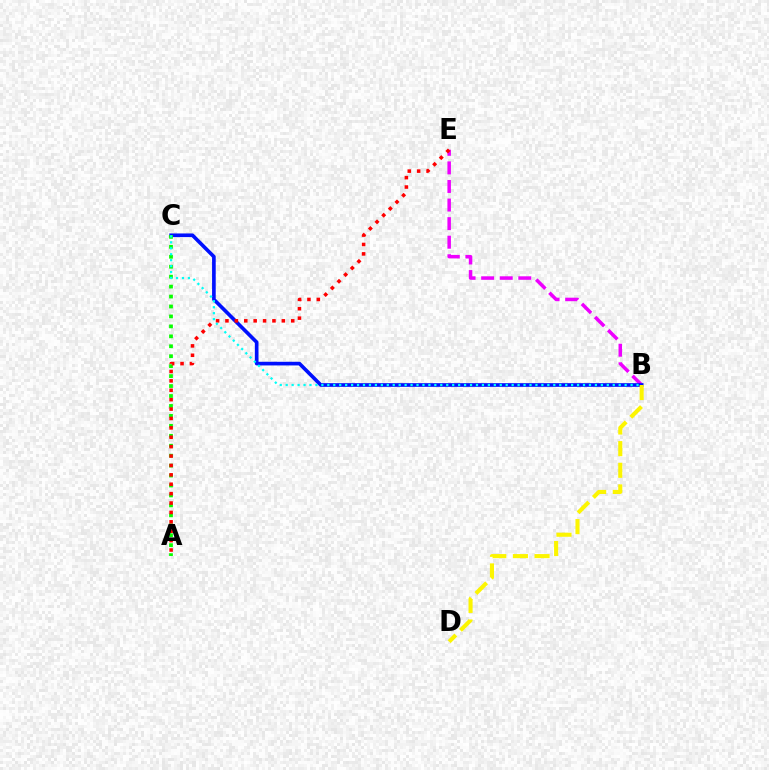{('B', 'E'): [{'color': '#ee00ff', 'line_style': 'dashed', 'thickness': 2.52}], ('B', 'C'): [{'color': '#0010ff', 'line_style': 'solid', 'thickness': 2.63}, {'color': '#00fff6', 'line_style': 'dotted', 'thickness': 1.62}], ('A', 'C'): [{'color': '#08ff00', 'line_style': 'dotted', 'thickness': 2.7}], ('A', 'E'): [{'color': '#ff0000', 'line_style': 'dotted', 'thickness': 2.55}], ('B', 'D'): [{'color': '#fcf500', 'line_style': 'dashed', 'thickness': 2.94}]}